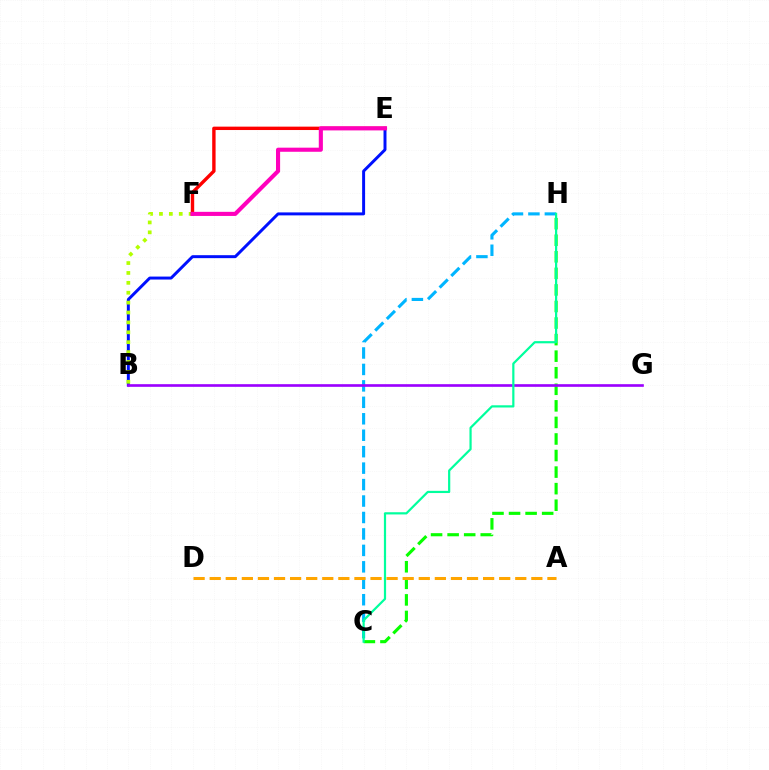{('B', 'E'): [{'color': '#0010ff', 'line_style': 'solid', 'thickness': 2.13}], ('C', 'H'): [{'color': '#00b5ff', 'line_style': 'dashed', 'thickness': 2.23}, {'color': '#08ff00', 'line_style': 'dashed', 'thickness': 2.25}, {'color': '#00ff9d', 'line_style': 'solid', 'thickness': 1.59}], ('B', 'F'): [{'color': '#b3ff00', 'line_style': 'dotted', 'thickness': 2.69}], ('A', 'D'): [{'color': '#ffa500', 'line_style': 'dashed', 'thickness': 2.18}], ('B', 'G'): [{'color': '#9b00ff', 'line_style': 'solid', 'thickness': 1.91}], ('E', 'F'): [{'color': '#ff0000', 'line_style': 'solid', 'thickness': 2.44}, {'color': '#ff00bd', 'line_style': 'solid', 'thickness': 2.95}]}